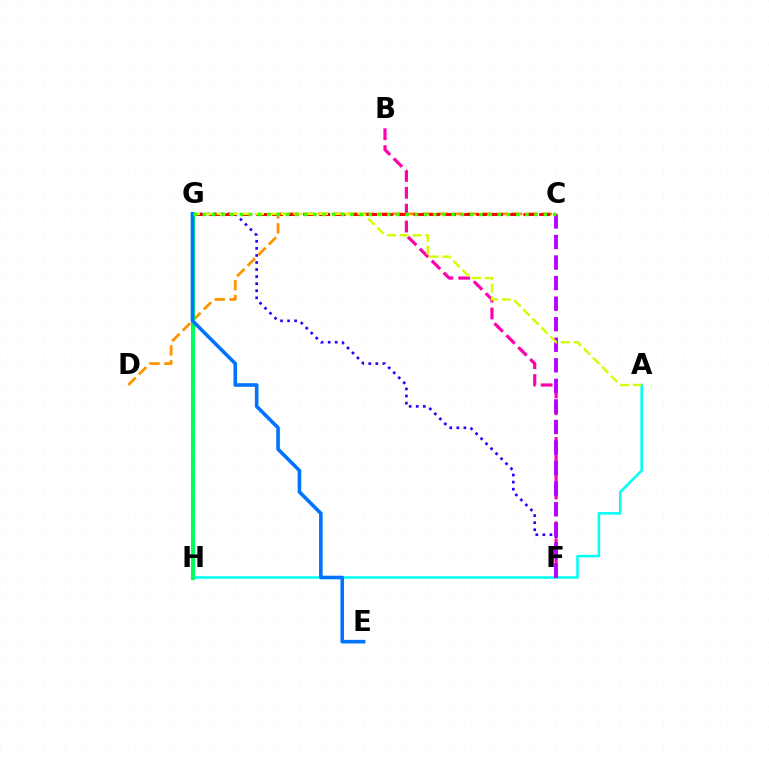{('B', 'F'): [{'color': '#ff00ac', 'line_style': 'dashed', 'thickness': 2.29}], ('F', 'G'): [{'color': '#2500ff', 'line_style': 'dotted', 'thickness': 1.92}], ('A', 'H'): [{'color': '#00fff6', 'line_style': 'solid', 'thickness': 1.82}], ('C', 'F'): [{'color': '#b900ff', 'line_style': 'dashed', 'thickness': 2.79}], ('C', 'D'): [{'color': '#ff9400', 'line_style': 'dashed', 'thickness': 2.03}], ('C', 'G'): [{'color': '#ff0000', 'line_style': 'dashed', 'thickness': 2.13}, {'color': '#3dff00', 'line_style': 'dotted', 'thickness': 2.5}], ('A', 'G'): [{'color': '#d1ff00', 'line_style': 'dashed', 'thickness': 1.74}], ('G', 'H'): [{'color': '#00ff5c', 'line_style': 'solid', 'thickness': 2.97}], ('E', 'G'): [{'color': '#0074ff', 'line_style': 'solid', 'thickness': 2.59}]}